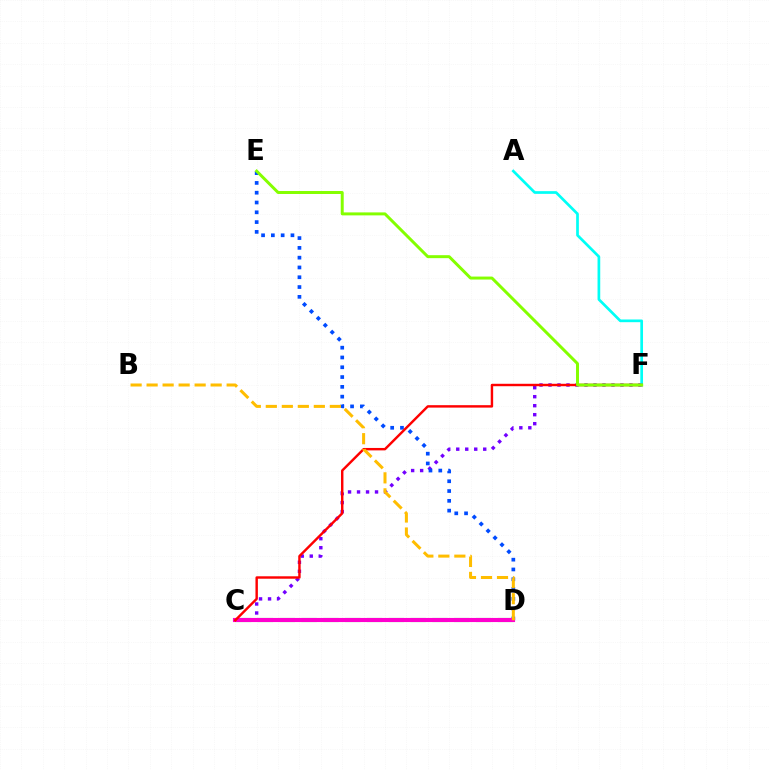{('C', 'F'): [{'color': '#7200ff', 'line_style': 'dotted', 'thickness': 2.44}, {'color': '#ff0000', 'line_style': 'solid', 'thickness': 1.75}], ('D', 'E'): [{'color': '#004bff', 'line_style': 'dotted', 'thickness': 2.66}], ('C', 'D'): [{'color': '#00ff39', 'line_style': 'dashed', 'thickness': 2.96}, {'color': '#ff00cf', 'line_style': 'solid', 'thickness': 2.96}], ('A', 'F'): [{'color': '#00fff6', 'line_style': 'solid', 'thickness': 1.94}], ('E', 'F'): [{'color': '#84ff00', 'line_style': 'solid', 'thickness': 2.14}], ('B', 'D'): [{'color': '#ffbd00', 'line_style': 'dashed', 'thickness': 2.17}]}